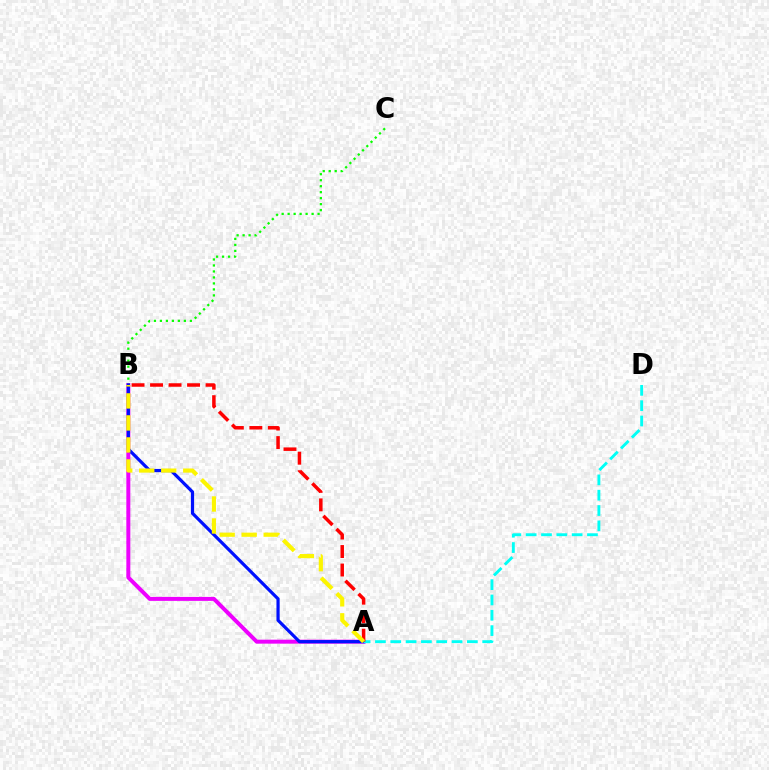{('A', 'B'): [{'color': '#ee00ff', 'line_style': 'solid', 'thickness': 2.86}, {'color': '#0010ff', 'line_style': 'solid', 'thickness': 2.3}, {'color': '#ff0000', 'line_style': 'dashed', 'thickness': 2.51}, {'color': '#fcf500', 'line_style': 'dashed', 'thickness': 2.99}], ('B', 'C'): [{'color': '#08ff00', 'line_style': 'dotted', 'thickness': 1.63}], ('A', 'D'): [{'color': '#00fff6', 'line_style': 'dashed', 'thickness': 2.08}]}